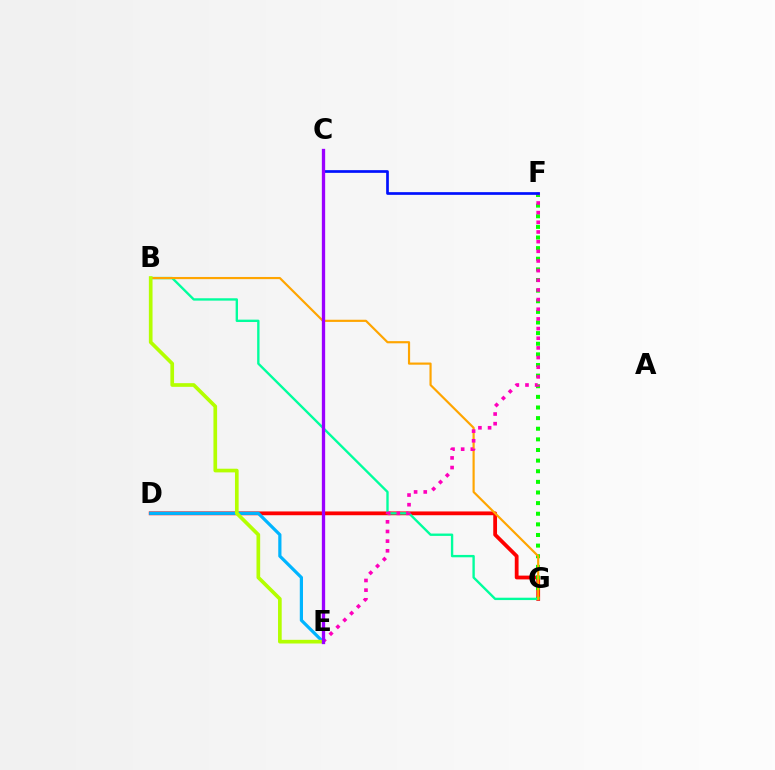{('D', 'G'): [{'color': '#ff0000', 'line_style': 'solid', 'thickness': 2.73}], ('D', 'E'): [{'color': '#00b5ff', 'line_style': 'solid', 'thickness': 2.31}], ('F', 'G'): [{'color': '#08ff00', 'line_style': 'dotted', 'thickness': 2.89}], ('B', 'G'): [{'color': '#00ff9d', 'line_style': 'solid', 'thickness': 1.7}, {'color': '#ffa500', 'line_style': 'solid', 'thickness': 1.56}], ('E', 'F'): [{'color': '#ff00bd', 'line_style': 'dotted', 'thickness': 2.62}], ('C', 'F'): [{'color': '#0010ff', 'line_style': 'solid', 'thickness': 1.94}], ('B', 'E'): [{'color': '#b3ff00', 'line_style': 'solid', 'thickness': 2.64}], ('C', 'E'): [{'color': '#9b00ff', 'line_style': 'solid', 'thickness': 2.39}]}